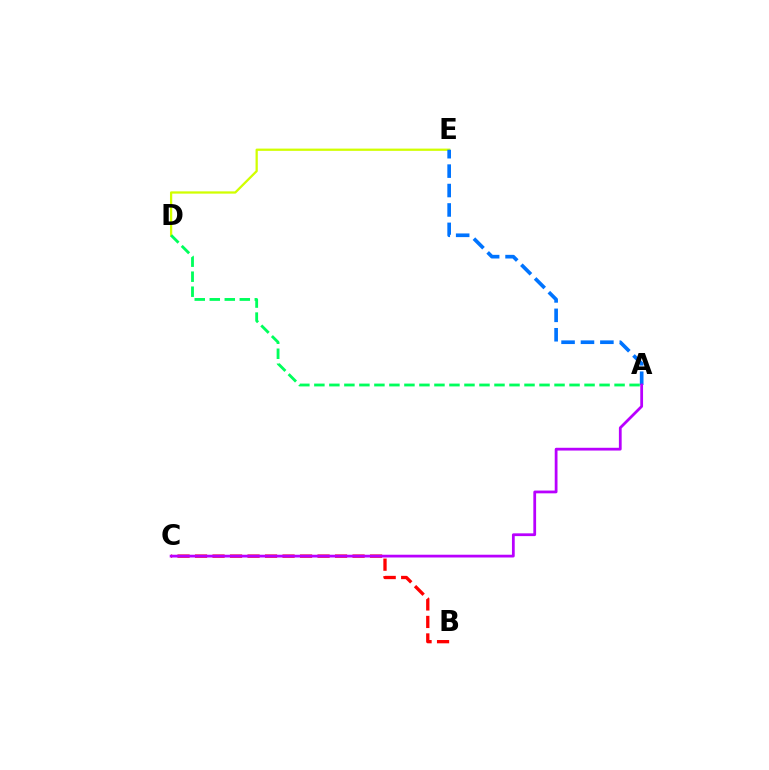{('B', 'C'): [{'color': '#ff0000', 'line_style': 'dashed', 'thickness': 2.38}], ('D', 'E'): [{'color': '#d1ff00', 'line_style': 'solid', 'thickness': 1.63}], ('A', 'E'): [{'color': '#0074ff', 'line_style': 'dashed', 'thickness': 2.64}], ('A', 'D'): [{'color': '#00ff5c', 'line_style': 'dashed', 'thickness': 2.04}], ('A', 'C'): [{'color': '#b900ff', 'line_style': 'solid', 'thickness': 1.99}]}